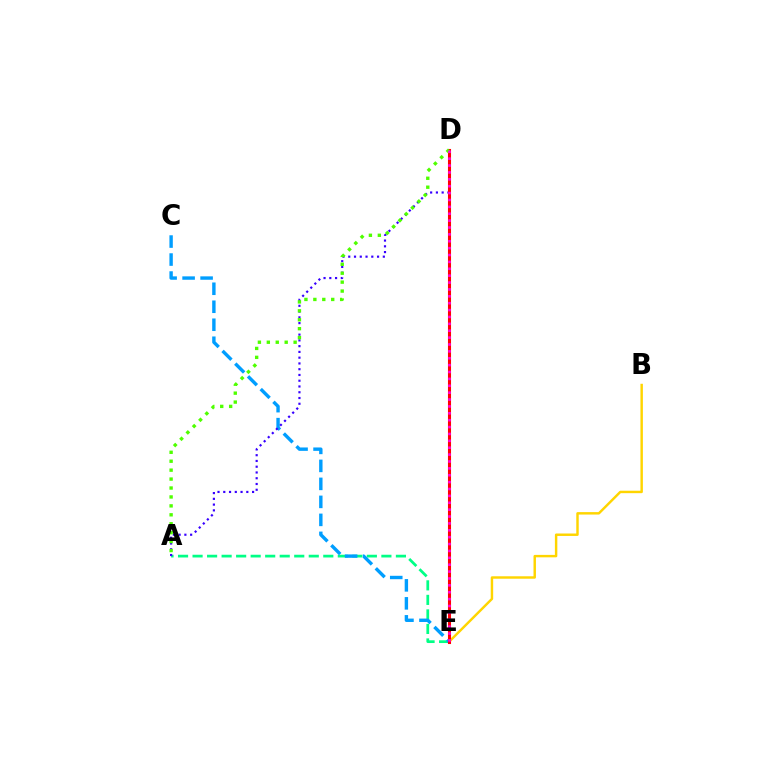{('A', 'E'): [{'color': '#00ff86', 'line_style': 'dashed', 'thickness': 1.97}], ('B', 'E'): [{'color': '#ffd500', 'line_style': 'solid', 'thickness': 1.76}], ('C', 'E'): [{'color': '#009eff', 'line_style': 'dashed', 'thickness': 2.44}], ('A', 'D'): [{'color': '#3700ff', 'line_style': 'dotted', 'thickness': 1.57}, {'color': '#4fff00', 'line_style': 'dotted', 'thickness': 2.43}], ('D', 'E'): [{'color': '#ff0000', 'line_style': 'solid', 'thickness': 2.21}, {'color': '#ff00ed', 'line_style': 'dotted', 'thickness': 1.87}]}